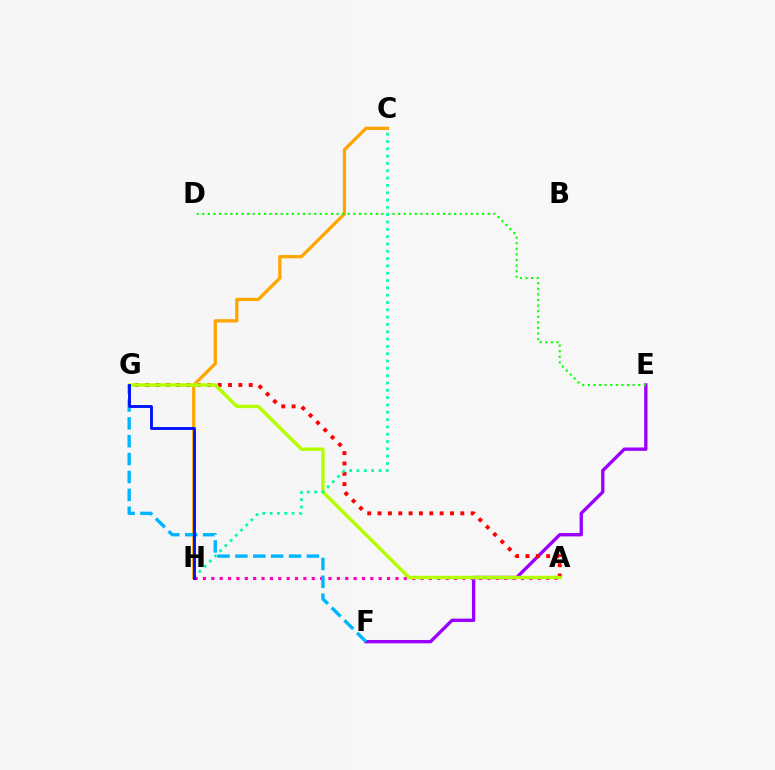{('E', 'F'): [{'color': '#9b00ff', 'line_style': 'solid', 'thickness': 2.41}], ('A', 'G'): [{'color': '#ff0000', 'line_style': 'dotted', 'thickness': 2.81}, {'color': '#b3ff00', 'line_style': 'solid', 'thickness': 2.47}], ('A', 'H'): [{'color': '#ff00bd', 'line_style': 'dotted', 'thickness': 2.27}], ('C', 'H'): [{'color': '#ffa500', 'line_style': 'solid', 'thickness': 2.35}, {'color': '#00ff9d', 'line_style': 'dotted', 'thickness': 1.99}], ('D', 'E'): [{'color': '#08ff00', 'line_style': 'dotted', 'thickness': 1.52}], ('F', 'G'): [{'color': '#00b5ff', 'line_style': 'dashed', 'thickness': 2.43}], ('G', 'H'): [{'color': '#0010ff', 'line_style': 'solid', 'thickness': 2.06}]}